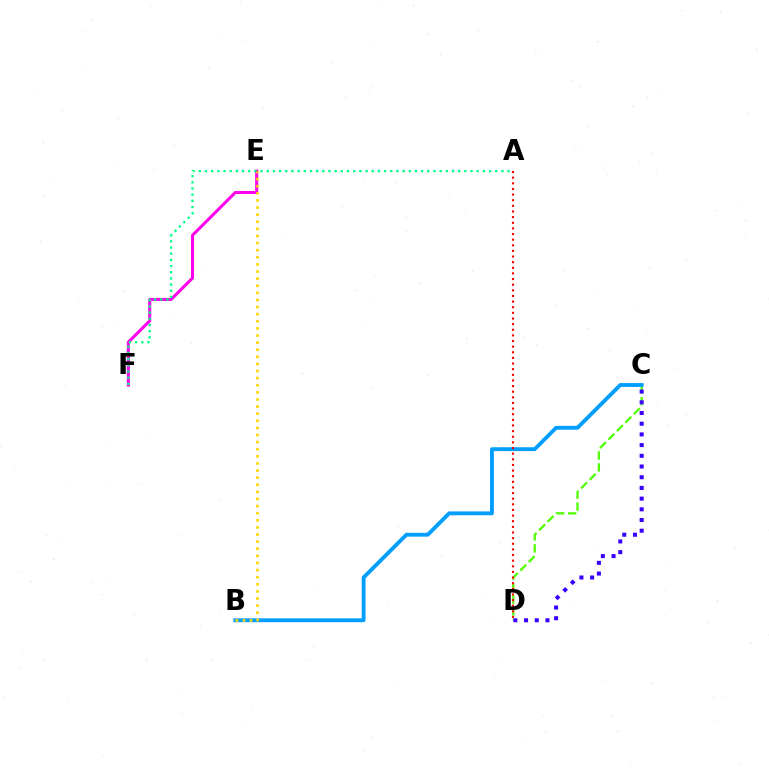{('C', 'D'): [{'color': '#4fff00', 'line_style': 'dashed', 'thickness': 1.63}, {'color': '#3700ff', 'line_style': 'dotted', 'thickness': 2.91}], ('E', 'F'): [{'color': '#ff00ed', 'line_style': 'solid', 'thickness': 2.2}], ('B', 'C'): [{'color': '#009eff', 'line_style': 'solid', 'thickness': 2.77}], ('A', 'F'): [{'color': '#00ff86', 'line_style': 'dotted', 'thickness': 1.68}], ('B', 'E'): [{'color': '#ffd500', 'line_style': 'dotted', 'thickness': 1.93}], ('A', 'D'): [{'color': '#ff0000', 'line_style': 'dotted', 'thickness': 1.53}]}